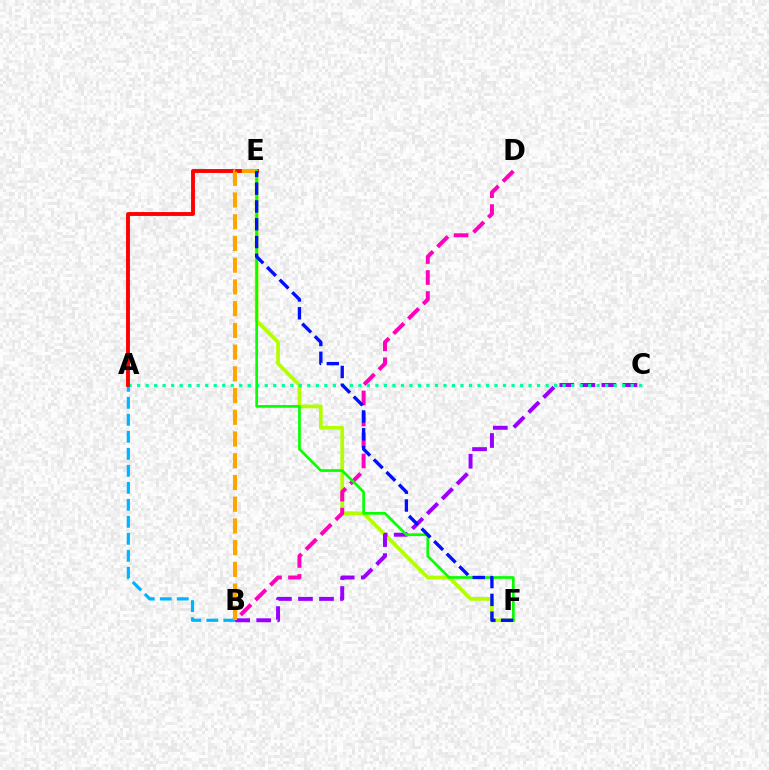{('A', 'B'): [{'color': '#00b5ff', 'line_style': 'dashed', 'thickness': 2.31}], ('E', 'F'): [{'color': '#b3ff00', 'line_style': 'solid', 'thickness': 2.69}, {'color': '#08ff00', 'line_style': 'solid', 'thickness': 1.94}, {'color': '#0010ff', 'line_style': 'dashed', 'thickness': 2.42}], ('B', 'D'): [{'color': '#ff00bd', 'line_style': 'dashed', 'thickness': 2.85}], ('B', 'C'): [{'color': '#9b00ff', 'line_style': 'dashed', 'thickness': 2.86}], ('A', 'C'): [{'color': '#00ff9d', 'line_style': 'dotted', 'thickness': 2.31}], ('A', 'E'): [{'color': '#ff0000', 'line_style': 'solid', 'thickness': 2.79}], ('B', 'E'): [{'color': '#ffa500', 'line_style': 'dashed', 'thickness': 2.95}]}